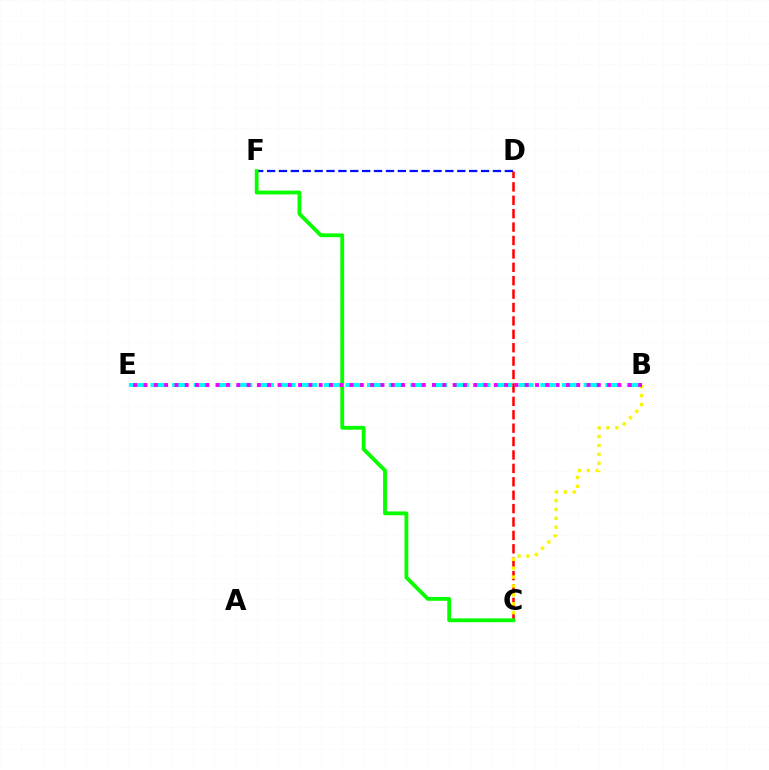{('D', 'F'): [{'color': '#0010ff', 'line_style': 'dashed', 'thickness': 1.62}], ('C', 'D'): [{'color': '#ff0000', 'line_style': 'dashed', 'thickness': 1.82}], ('B', 'C'): [{'color': '#fcf500', 'line_style': 'dotted', 'thickness': 2.42}], ('C', 'F'): [{'color': '#08ff00', 'line_style': 'solid', 'thickness': 2.75}], ('B', 'E'): [{'color': '#00fff6', 'line_style': 'dashed', 'thickness': 2.94}, {'color': '#ee00ff', 'line_style': 'dotted', 'thickness': 2.8}]}